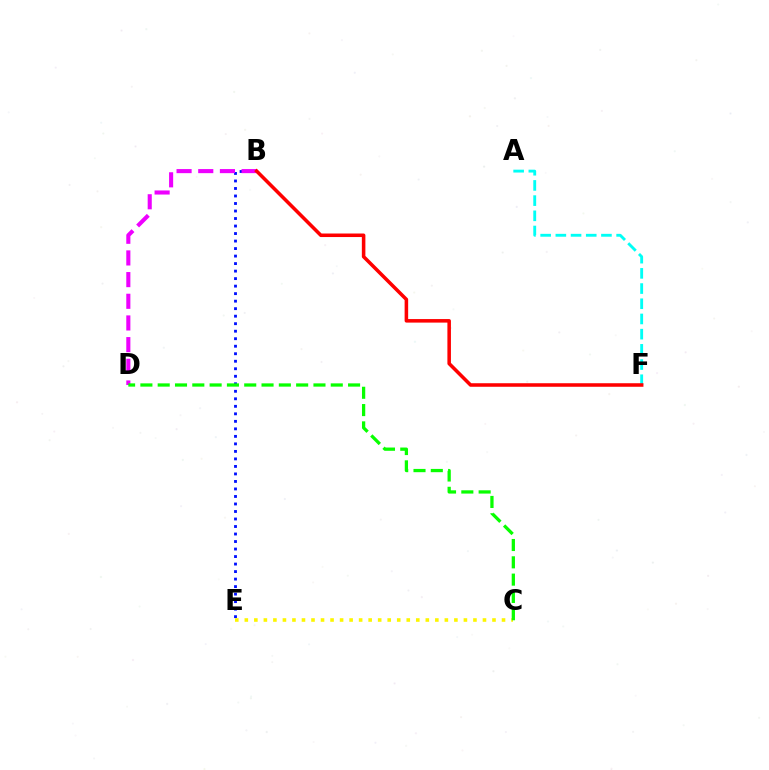{('B', 'E'): [{'color': '#0010ff', 'line_style': 'dotted', 'thickness': 2.04}], ('C', 'E'): [{'color': '#fcf500', 'line_style': 'dotted', 'thickness': 2.59}], ('B', 'D'): [{'color': '#ee00ff', 'line_style': 'dashed', 'thickness': 2.94}], ('A', 'F'): [{'color': '#00fff6', 'line_style': 'dashed', 'thickness': 2.06}], ('B', 'F'): [{'color': '#ff0000', 'line_style': 'solid', 'thickness': 2.55}], ('C', 'D'): [{'color': '#08ff00', 'line_style': 'dashed', 'thickness': 2.35}]}